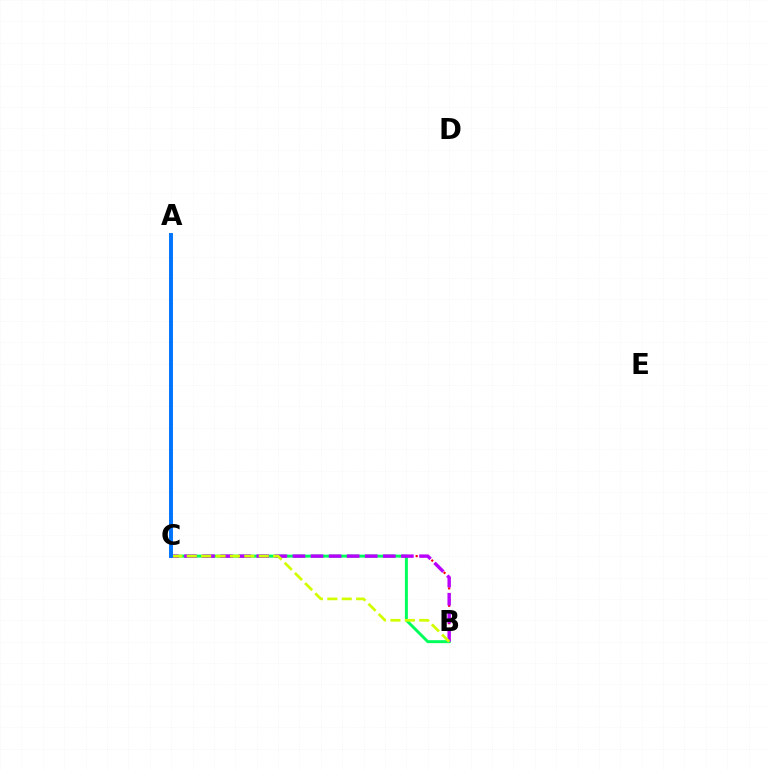{('B', 'C'): [{'color': '#ff0000', 'line_style': 'dotted', 'thickness': 1.58}, {'color': '#00ff5c', 'line_style': 'solid', 'thickness': 2.13}, {'color': '#b900ff', 'line_style': 'dashed', 'thickness': 2.46}, {'color': '#d1ff00', 'line_style': 'dashed', 'thickness': 1.95}], ('A', 'C'): [{'color': '#0074ff', 'line_style': 'solid', 'thickness': 2.82}]}